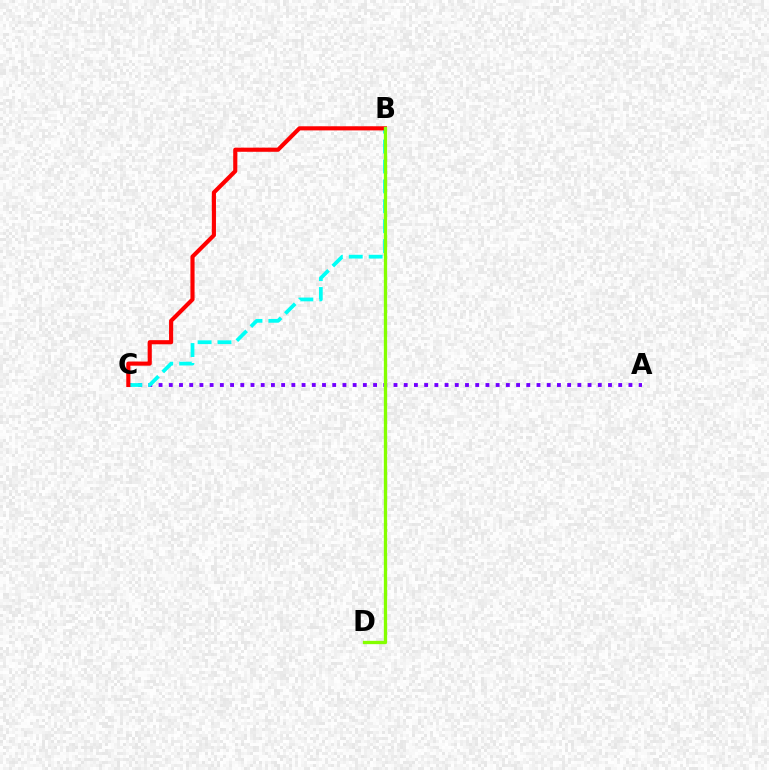{('A', 'C'): [{'color': '#7200ff', 'line_style': 'dotted', 'thickness': 2.78}], ('B', 'C'): [{'color': '#00fff6', 'line_style': 'dashed', 'thickness': 2.71}, {'color': '#ff0000', 'line_style': 'solid', 'thickness': 2.98}], ('B', 'D'): [{'color': '#84ff00', 'line_style': 'solid', 'thickness': 2.38}]}